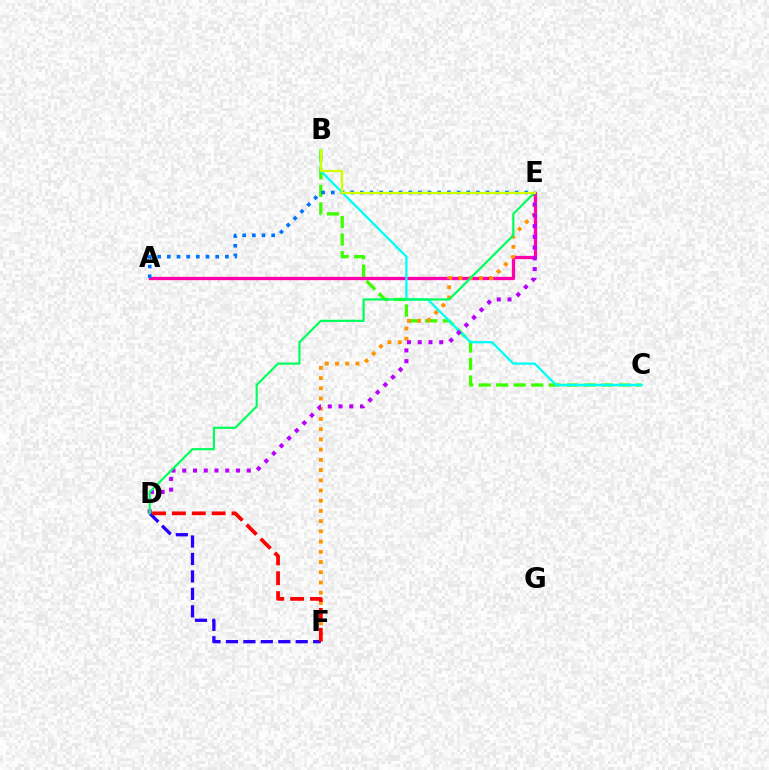{('D', 'F'): [{'color': '#2500ff', 'line_style': 'dashed', 'thickness': 2.37}, {'color': '#ff0000', 'line_style': 'dashed', 'thickness': 2.7}], ('B', 'C'): [{'color': '#3dff00', 'line_style': 'dashed', 'thickness': 2.38}, {'color': '#00fff6', 'line_style': 'solid', 'thickness': 1.64}], ('A', 'E'): [{'color': '#ff00ac', 'line_style': 'solid', 'thickness': 2.37}, {'color': '#0074ff', 'line_style': 'dotted', 'thickness': 2.63}], ('E', 'F'): [{'color': '#ff9400', 'line_style': 'dotted', 'thickness': 2.78}], ('D', 'E'): [{'color': '#b900ff', 'line_style': 'dotted', 'thickness': 2.92}, {'color': '#00ff5c', 'line_style': 'solid', 'thickness': 1.57}], ('B', 'E'): [{'color': '#d1ff00', 'line_style': 'solid', 'thickness': 1.68}]}